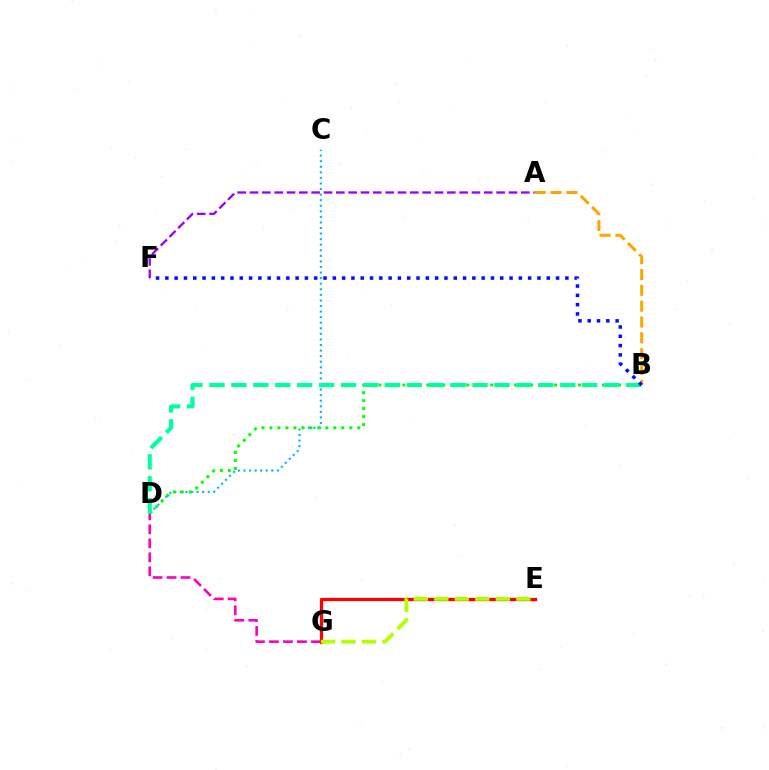{('A', 'F'): [{'color': '#9b00ff', 'line_style': 'dashed', 'thickness': 1.68}], ('D', 'G'): [{'color': '#ff00bd', 'line_style': 'dashed', 'thickness': 1.9}], ('E', 'G'): [{'color': '#ff0000', 'line_style': 'solid', 'thickness': 2.36}, {'color': '#b3ff00', 'line_style': 'dashed', 'thickness': 2.79}], ('C', 'D'): [{'color': '#00b5ff', 'line_style': 'dotted', 'thickness': 1.51}], ('B', 'D'): [{'color': '#08ff00', 'line_style': 'dotted', 'thickness': 2.17}, {'color': '#00ff9d', 'line_style': 'dashed', 'thickness': 2.98}], ('A', 'B'): [{'color': '#ffa500', 'line_style': 'dashed', 'thickness': 2.15}], ('B', 'F'): [{'color': '#0010ff', 'line_style': 'dotted', 'thickness': 2.53}]}